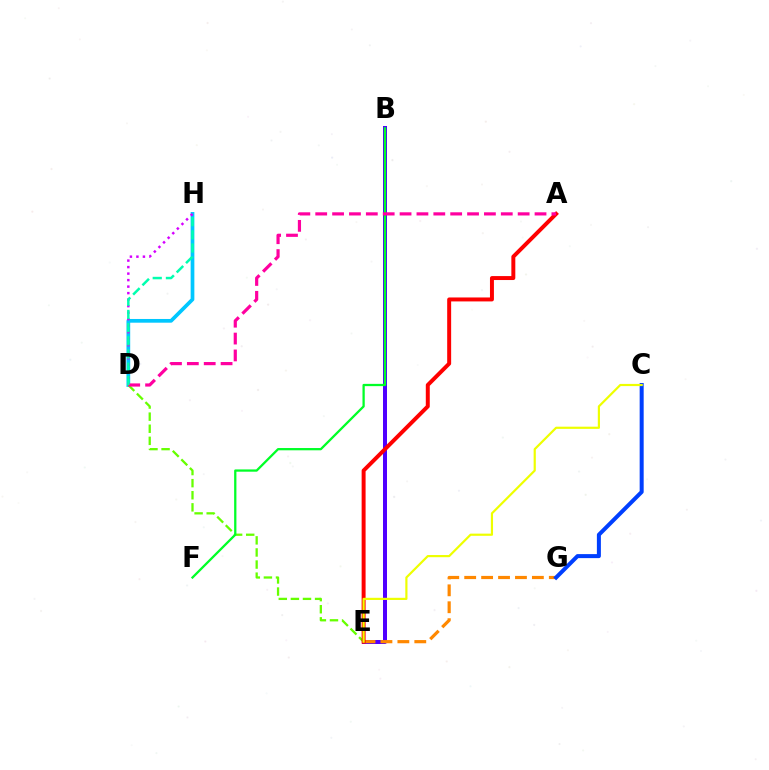{('B', 'E'): [{'color': '#4f00ff', 'line_style': 'solid', 'thickness': 2.88}], ('D', 'H'): [{'color': '#00c7ff', 'line_style': 'solid', 'thickness': 2.68}, {'color': '#d600ff', 'line_style': 'dotted', 'thickness': 1.77}, {'color': '#00ffaf', 'line_style': 'dashed', 'thickness': 1.79}], ('E', 'G'): [{'color': '#ff8800', 'line_style': 'dashed', 'thickness': 2.3}], ('D', 'E'): [{'color': '#66ff00', 'line_style': 'dashed', 'thickness': 1.64}], ('B', 'F'): [{'color': '#00ff27', 'line_style': 'solid', 'thickness': 1.64}], ('A', 'E'): [{'color': '#ff0000', 'line_style': 'solid', 'thickness': 2.85}], ('A', 'D'): [{'color': '#ff00a0', 'line_style': 'dashed', 'thickness': 2.29}], ('C', 'G'): [{'color': '#003fff', 'line_style': 'solid', 'thickness': 2.89}], ('C', 'E'): [{'color': '#eeff00', 'line_style': 'solid', 'thickness': 1.57}]}